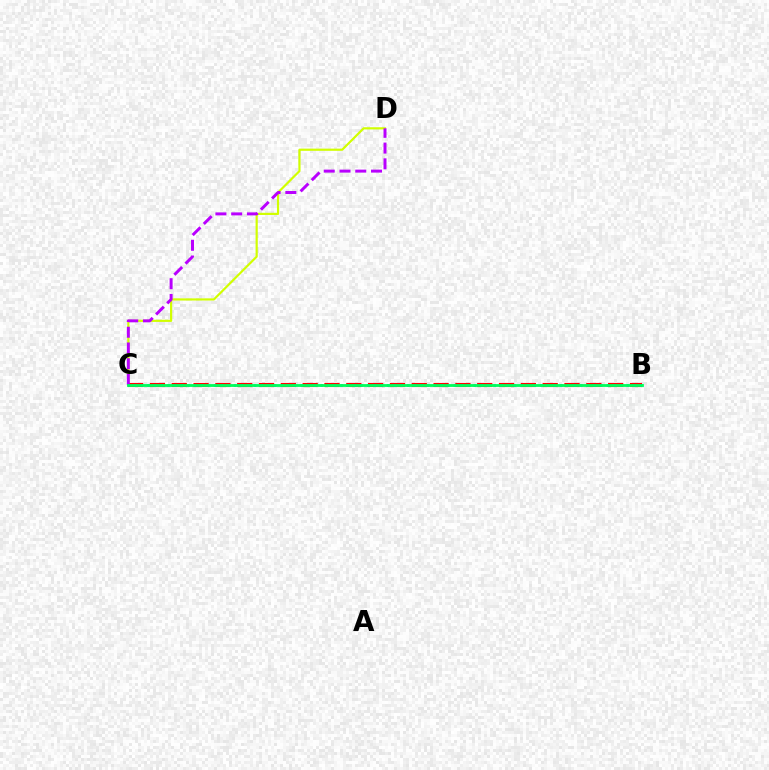{('C', 'D'): [{'color': '#d1ff00', 'line_style': 'solid', 'thickness': 1.57}, {'color': '#b900ff', 'line_style': 'dashed', 'thickness': 2.14}], ('B', 'C'): [{'color': '#ff0000', 'line_style': 'dashed', 'thickness': 2.96}, {'color': '#0074ff', 'line_style': 'dotted', 'thickness': 1.81}, {'color': '#00ff5c', 'line_style': 'solid', 'thickness': 2.02}]}